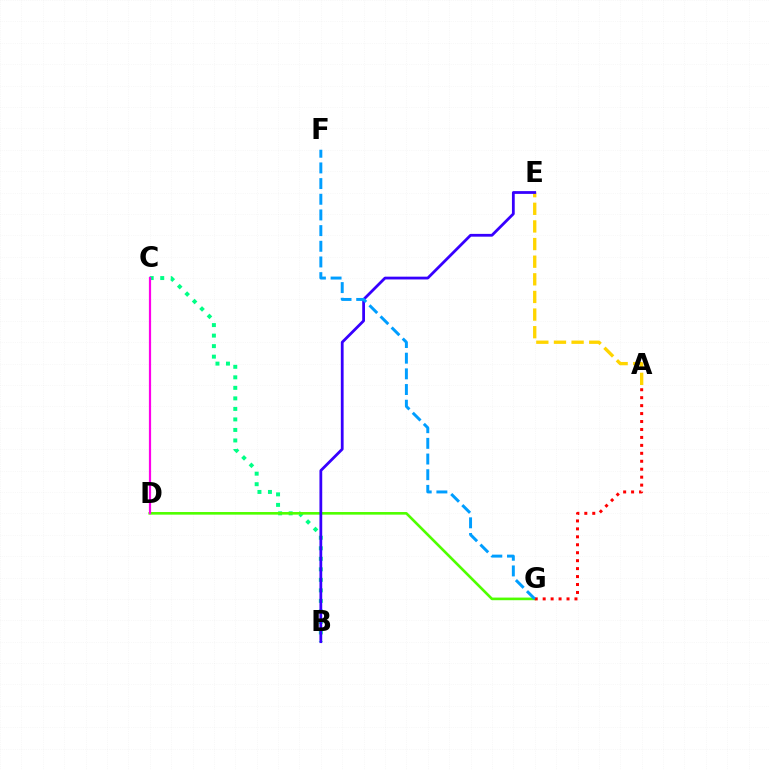{('B', 'C'): [{'color': '#00ff86', 'line_style': 'dotted', 'thickness': 2.86}], ('A', 'E'): [{'color': '#ffd500', 'line_style': 'dashed', 'thickness': 2.4}], ('D', 'G'): [{'color': '#4fff00', 'line_style': 'solid', 'thickness': 1.89}], ('A', 'G'): [{'color': '#ff0000', 'line_style': 'dotted', 'thickness': 2.16}], ('B', 'E'): [{'color': '#3700ff', 'line_style': 'solid', 'thickness': 2.0}], ('C', 'D'): [{'color': '#ff00ed', 'line_style': 'solid', 'thickness': 1.59}], ('F', 'G'): [{'color': '#009eff', 'line_style': 'dashed', 'thickness': 2.13}]}